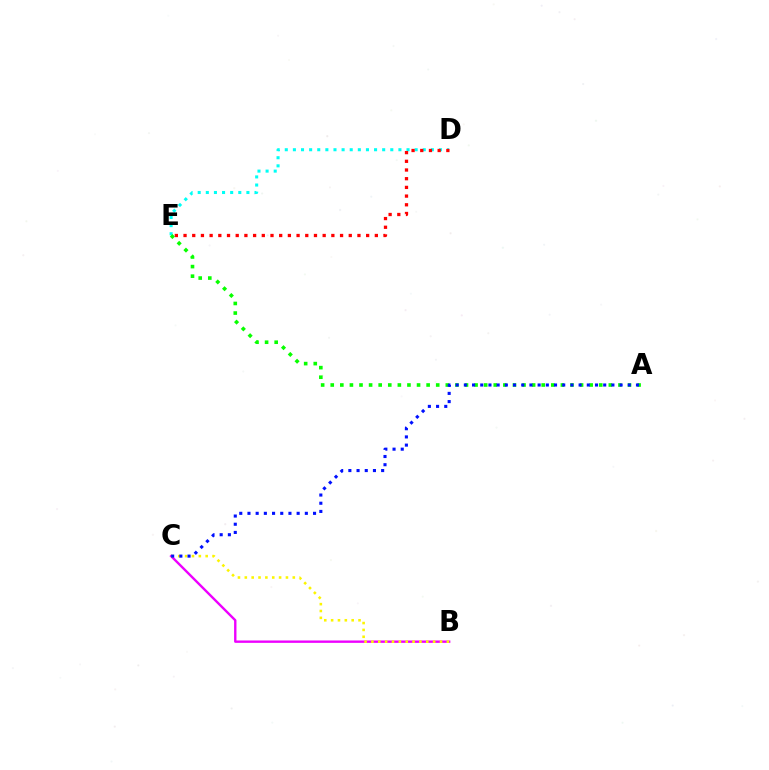{('B', 'C'): [{'color': '#ee00ff', 'line_style': 'solid', 'thickness': 1.71}, {'color': '#fcf500', 'line_style': 'dotted', 'thickness': 1.86}], ('D', 'E'): [{'color': '#00fff6', 'line_style': 'dotted', 'thickness': 2.21}, {'color': '#ff0000', 'line_style': 'dotted', 'thickness': 2.36}], ('A', 'E'): [{'color': '#08ff00', 'line_style': 'dotted', 'thickness': 2.61}], ('A', 'C'): [{'color': '#0010ff', 'line_style': 'dotted', 'thickness': 2.23}]}